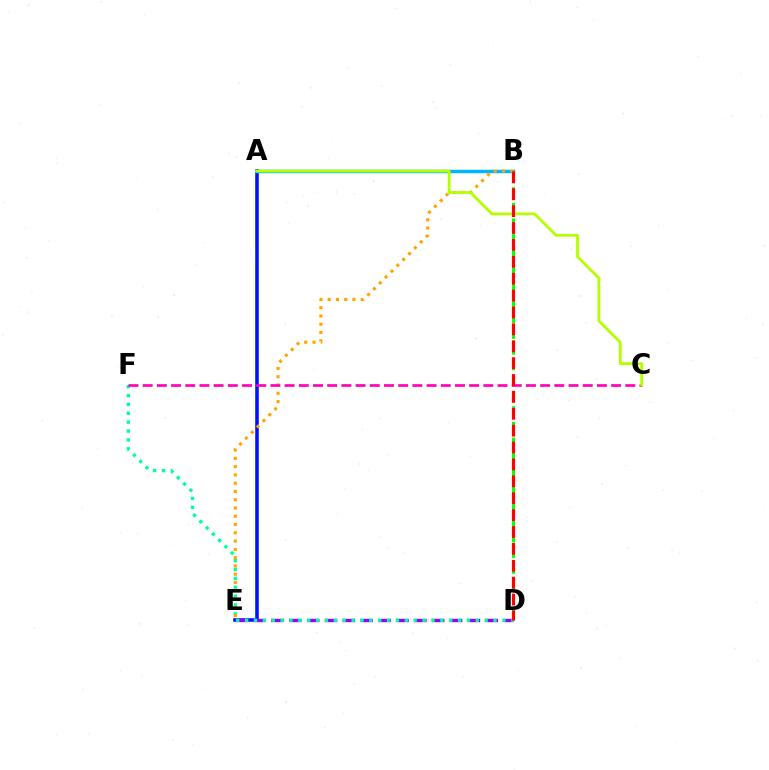{('A', 'E'): [{'color': '#0010ff', 'line_style': 'solid', 'thickness': 2.56}], ('D', 'E'): [{'color': '#9b00ff', 'line_style': 'dashed', 'thickness': 2.43}], ('B', 'D'): [{'color': '#08ff00', 'line_style': 'dashed', 'thickness': 2.13}, {'color': '#ff0000', 'line_style': 'dashed', 'thickness': 2.29}], ('D', 'F'): [{'color': '#00ff9d', 'line_style': 'dotted', 'thickness': 2.41}], ('A', 'B'): [{'color': '#00b5ff', 'line_style': 'solid', 'thickness': 2.5}], ('B', 'E'): [{'color': '#ffa500', 'line_style': 'dotted', 'thickness': 2.25}], ('C', 'F'): [{'color': '#ff00bd', 'line_style': 'dashed', 'thickness': 1.93}], ('A', 'C'): [{'color': '#b3ff00', 'line_style': 'solid', 'thickness': 2.02}]}